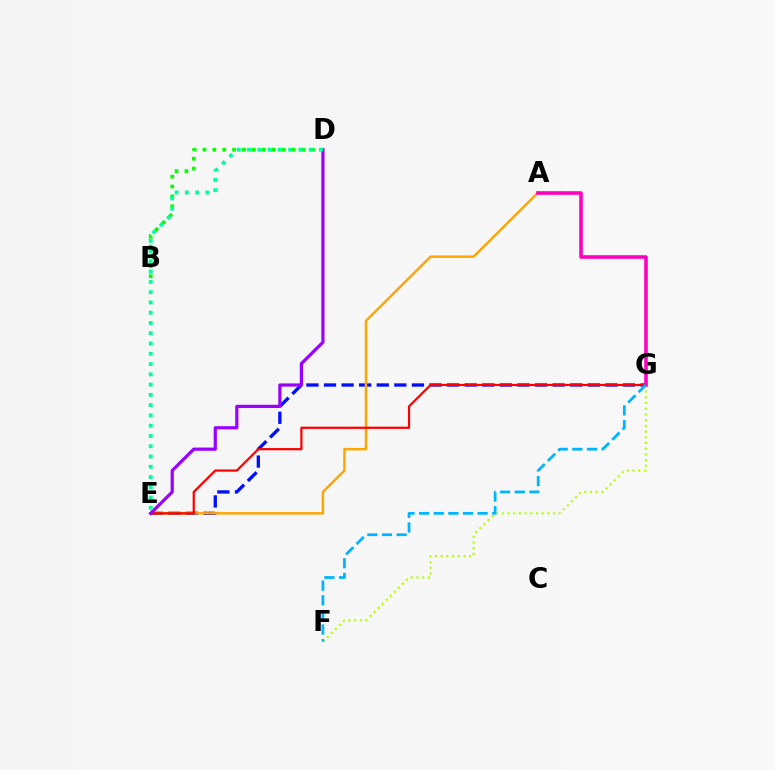{('E', 'G'): [{'color': '#0010ff', 'line_style': 'dashed', 'thickness': 2.39}, {'color': '#ff0000', 'line_style': 'solid', 'thickness': 1.6}], ('A', 'E'): [{'color': '#ffa500', 'line_style': 'solid', 'thickness': 1.77}], ('F', 'G'): [{'color': '#b3ff00', 'line_style': 'dotted', 'thickness': 1.55}, {'color': '#00b5ff', 'line_style': 'dashed', 'thickness': 1.99}], ('B', 'D'): [{'color': '#08ff00', 'line_style': 'dotted', 'thickness': 2.68}], ('A', 'G'): [{'color': '#ff00bd', 'line_style': 'solid', 'thickness': 2.57}], ('D', 'E'): [{'color': '#9b00ff', 'line_style': 'solid', 'thickness': 2.31}, {'color': '#00ff9d', 'line_style': 'dotted', 'thickness': 2.79}]}